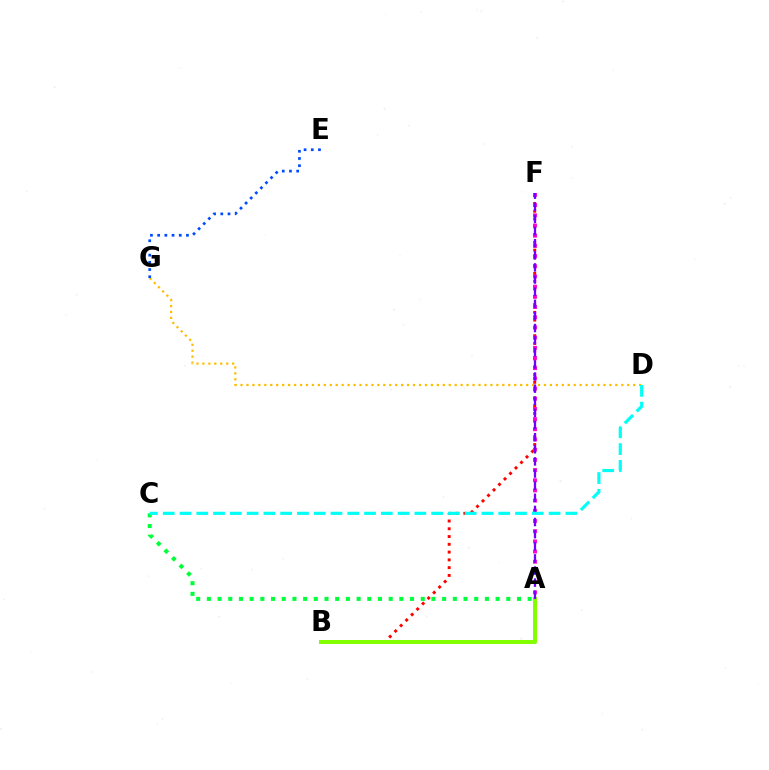{('B', 'F'): [{'color': '#ff0000', 'line_style': 'dotted', 'thickness': 2.11}], ('D', 'G'): [{'color': '#ffbd00', 'line_style': 'dotted', 'thickness': 1.62}], ('A', 'C'): [{'color': '#00ff39', 'line_style': 'dotted', 'thickness': 2.91}], ('E', 'G'): [{'color': '#004bff', 'line_style': 'dotted', 'thickness': 1.96}], ('A', 'B'): [{'color': '#84ff00', 'line_style': 'solid', 'thickness': 2.89}], ('A', 'F'): [{'color': '#ff00cf', 'line_style': 'dotted', 'thickness': 2.77}, {'color': '#7200ff', 'line_style': 'dashed', 'thickness': 1.65}], ('C', 'D'): [{'color': '#00fff6', 'line_style': 'dashed', 'thickness': 2.28}]}